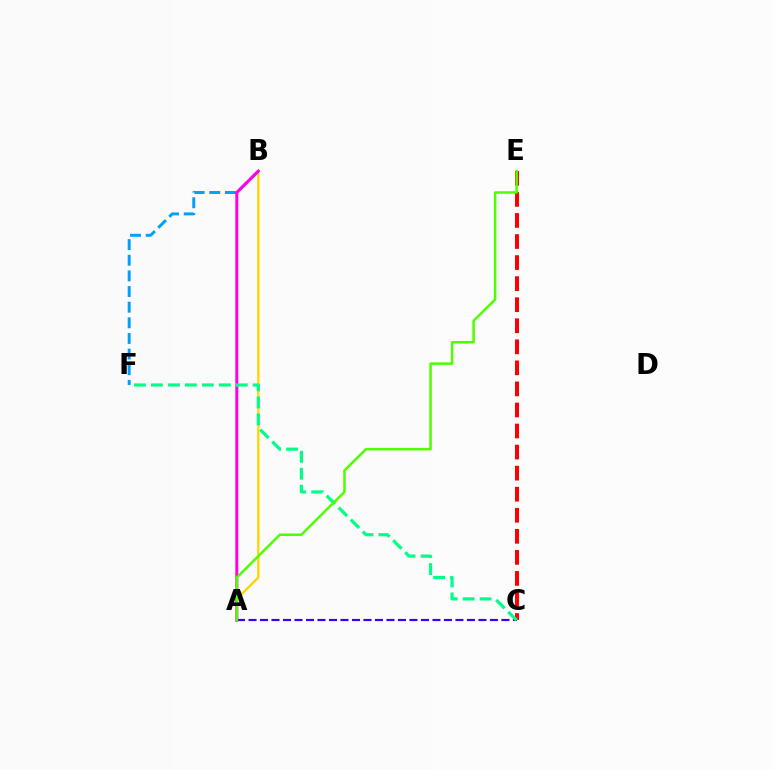{('A', 'C'): [{'color': '#3700ff', 'line_style': 'dashed', 'thickness': 1.56}], ('A', 'B'): [{'color': '#ffd500', 'line_style': 'solid', 'thickness': 1.68}, {'color': '#ff00ed', 'line_style': 'solid', 'thickness': 2.16}], ('B', 'F'): [{'color': '#009eff', 'line_style': 'dashed', 'thickness': 2.12}], ('C', 'E'): [{'color': '#ff0000', 'line_style': 'dashed', 'thickness': 2.86}], ('C', 'F'): [{'color': '#00ff86', 'line_style': 'dashed', 'thickness': 2.31}], ('A', 'E'): [{'color': '#4fff00', 'line_style': 'solid', 'thickness': 1.81}]}